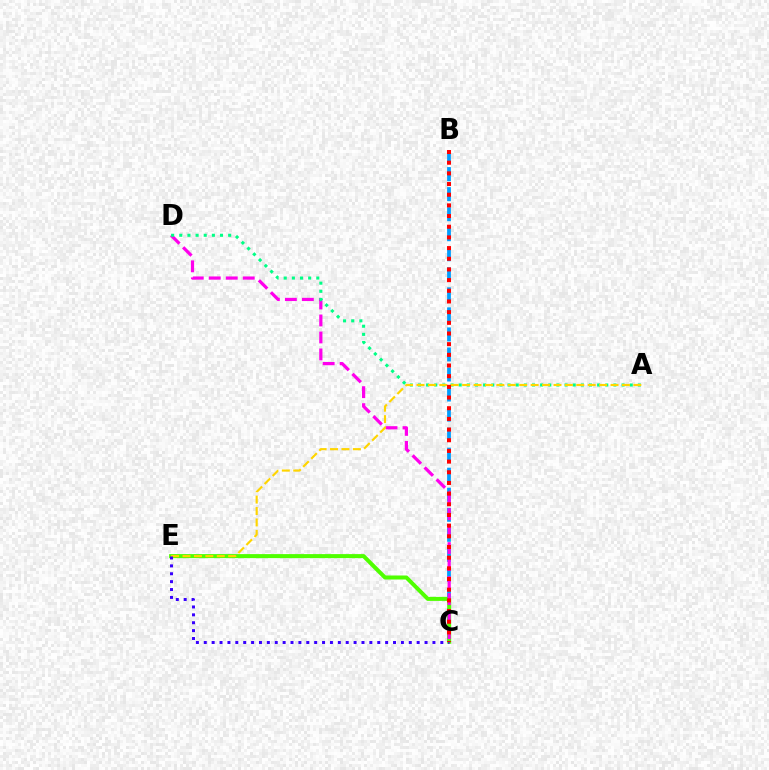{('B', 'C'): [{'color': '#009eff', 'line_style': 'dashed', 'thickness': 2.72}, {'color': '#ff0000', 'line_style': 'dotted', 'thickness': 2.9}], ('C', 'E'): [{'color': '#4fff00', 'line_style': 'solid', 'thickness': 2.89}, {'color': '#3700ff', 'line_style': 'dotted', 'thickness': 2.14}], ('C', 'D'): [{'color': '#ff00ed', 'line_style': 'dashed', 'thickness': 2.31}], ('A', 'D'): [{'color': '#00ff86', 'line_style': 'dotted', 'thickness': 2.21}], ('A', 'E'): [{'color': '#ffd500', 'line_style': 'dashed', 'thickness': 1.55}]}